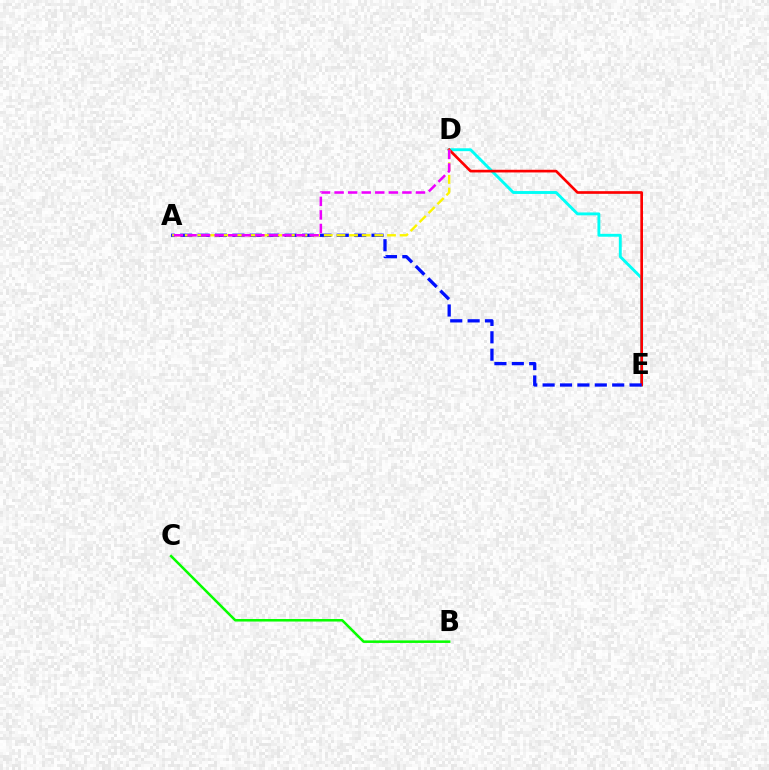{('D', 'E'): [{'color': '#00fff6', 'line_style': 'solid', 'thickness': 2.08}, {'color': '#ff0000', 'line_style': 'solid', 'thickness': 1.92}], ('A', 'E'): [{'color': '#0010ff', 'line_style': 'dashed', 'thickness': 2.36}], ('A', 'D'): [{'color': '#fcf500', 'line_style': 'dashed', 'thickness': 1.72}, {'color': '#ee00ff', 'line_style': 'dashed', 'thickness': 1.84}], ('B', 'C'): [{'color': '#08ff00', 'line_style': 'solid', 'thickness': 1.82}]}